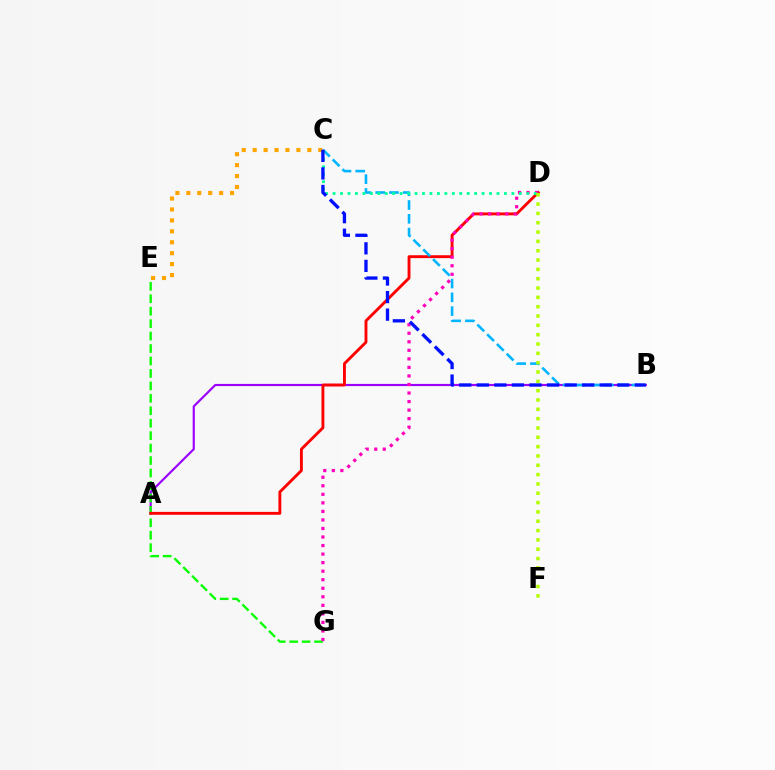{('A', 'B'): [{'color': '#9b00ff', 'line_style': 'solid', 'thickness': 1.56}], ('E', 'G'): [{'color': '#08ff00', 'line_style': 'dashed', 'thickness': 1.69}], ('A', 'D'): [{'color': '#ff0000', 'line_style': 'solid', 'thickness': 2.08}], ('D', 'G'): [{'color': '#ff00bd', 'line_style': 'dotted', 'thickness': 2.32}], ('B', 'C'): [{'color': '#00b5ff', 'line_style': 'dashed', 'thickness': 1.87}, {'color': '#0010ff', 'line_style': 'dashed', 'thickness': 2.39}], ('C', 'E'): [{'color': '#ffa500', 'line_style': 'dotted', 'thickness': 2.97}], ('C', 'D'): [{'color': '#00ff9d', 'line_style': 'dotted', 'thickness': 2.02}], ('D', 'F'): [{'color': '#b3ff00', 'line_style': 'dotted', 'thickness': 2.53}]}